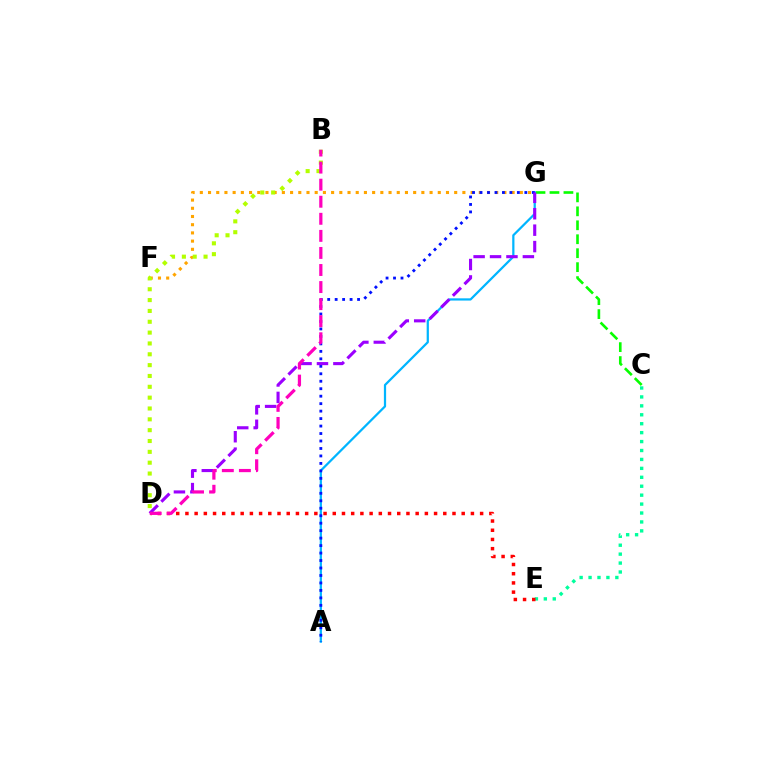{('C', 'G'): [{'color': '#08ff00', 'line_style': 'dashed', 'thickness': 1.9}], ('C', 'E'): [{'color': '#00ff9d', 'line_style': 'dotted', 'thickness': 2.43}], ('A', 'G'): [{'color': '#00b5ff', 'line_style': 'solid', 'thickness': 1.61}, {'color': '#0010ff', 'line_style': 'dotted', 'thickness': 2.03}], ('F', 'G'): [{'color': '#ffa500', 'line_style': 'dotted', 'thickness': 2.23}], ('D', 'E'): [{'color': '#ff0000', 'line_style': 'dotted', 'thickness': 2.5}], ('D', 'G'): [{'color': '#9b00ff', 'line_style': 'dashed', 'thickness': 2.23}], ('B', 'D'): [{'color': '#b3ff00', 'line_style': 'dotted', 'thickness': 2.95}, {'color': '#ff00bd', 'line_style': 'dashed', 'thickness': 2.32}]}